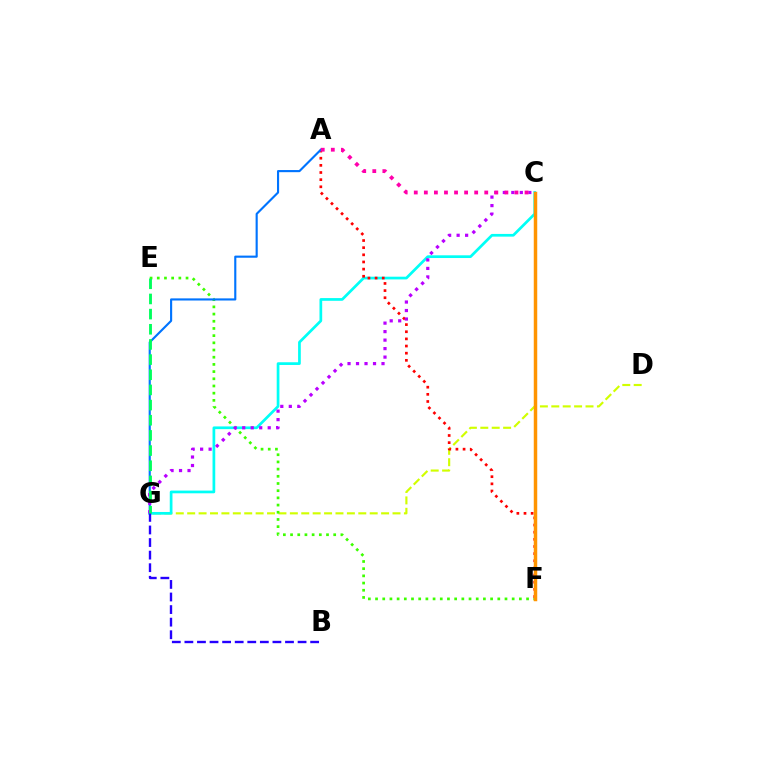{('D', 'G'): [{'color': '#d1ff00', 'line_style': 'dashed', 'thickness': 1.55}], ('E', 'F'): [{'color': '#3dff00', 'line_style': 'dotted', 'thickness': 1.95}], ('C', 'G'): [{'color': '#00fff6', 'line_style': 'solid', 'thickness': 1.95}, {'color': '#b900ff', 'line_style': 'dotted', 'thickness': 2.31}], ('A', 'F'): [{'color': '#ff0000', 'line_style': 'dotted', 'thickness': 1.94}], ('A', 'G'): [{'color': '#0074ff', 'line_style': 'solid', 'thickness': 1.54}], ('B', 'G'): [{'color': '#2500ff', 'line_style': 'dashed', 'thickness': 1.71}], ('E', 'G'): [{'color': '#00ff5c', 'line_style': 'dashed', 'thickness': 2.06}], ('C', 'F'): [{'color': '#ff9400', 'line_style': 'solid', 'thickness': 2.5}], ('A', 'C'): [{'color': '#ff00ac', 'line_style': 'dotted', 'thickness': 2.74}]}